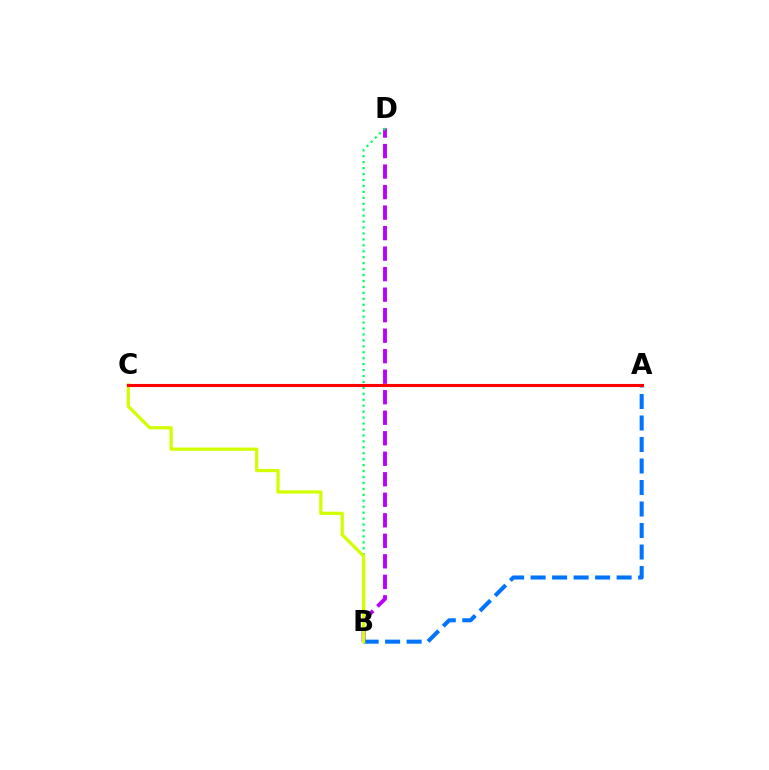{('A', 'B'): [{'color': '#0074ff', 'line_style': 'dashed', 'thickness': 2.92}], ('B', 'D'): [{'color': '#b900ff', 'line_style': 'dashed', 'thickness': 2.79}, {'color': '#00ff5c', 'line_style': 'dotted', 'thickness': 1.61}], ('B', 'C'): [{'color': '#d1ff00', 'line_style': 'solid', 'thickness': 2.34}], ('A', 'C'): [{'color': '#ff0000', 'line_style': 'solid', 'thickness': 2.23}]}